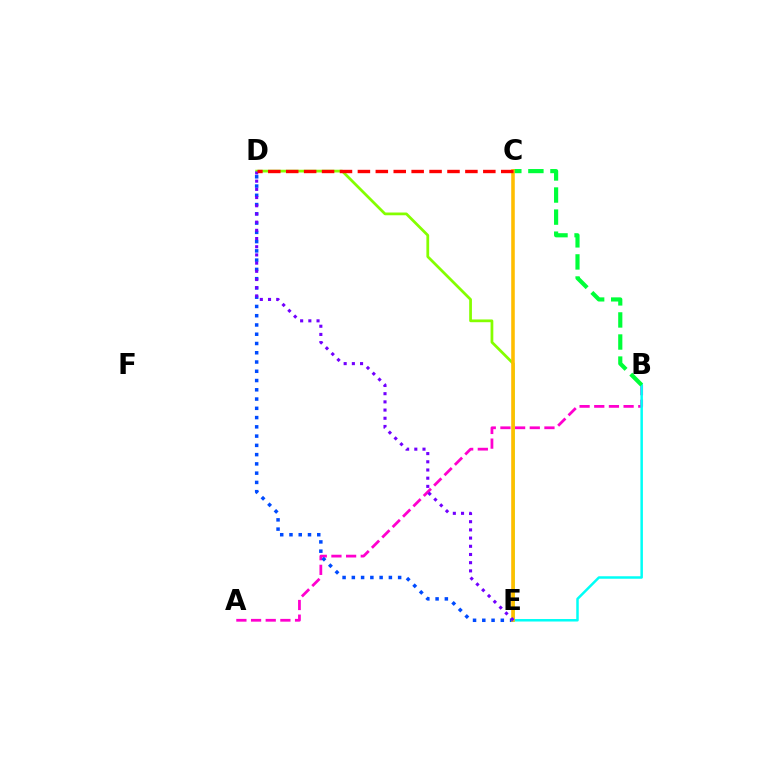{('A', 'B'): [{'color': '#ff00cf', 'line_style': 'dashed', 'thickness': 1.99}], ('D', 'E'): [{'color': '#84ff00', 'line_style': 'solid', 'thickness': 1.98}, {'color': '#004bff', 'line_style': 'dotted', 'thickness': 2.52}, {'color': '#7200ff', 'line_style': 'dotted', 'thickness': 2.23}], ('B', 'E'): [{'color': '#00fff6', 'line_style': 'solid', 'thickness': 1.8}], ('B', 'C'): [{'color': '#00ff39', 'line_style': 'dashed', 'thickness': 3.0}], ('C', 'E'): [{'color': '#ffbd00', 'line_style': 'solid', 'thickness': 2.57}], ('C', 'D'): [{'color': '#ff0000', 'line_style': 'dashed', 'thickness': 2.43}]}